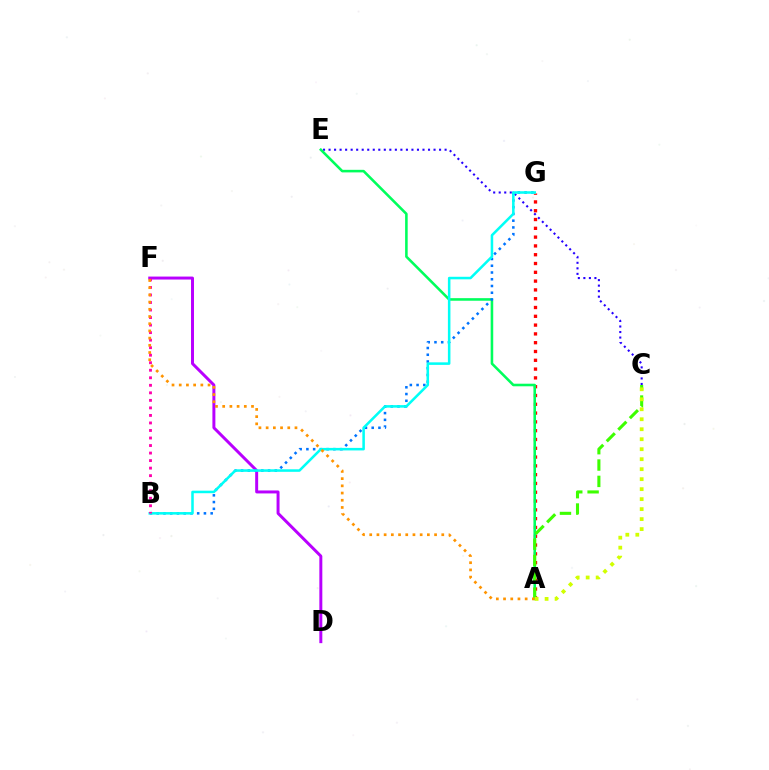{('A', 'G'): [{'color': '#ff0000', 'line_style': 'dotted', 'thickness': 2.39}], ('C', 'E'): [{'color': '#2500ff', 'line_style': 'dotted', 'thickness': 1.5}], ('A', 'E'): [{'color': '#00ff5c', 'line_style': 'solid', 'thickness': 1.86}], ('A', 'C'): [{'color': '#3dff00', 'line_style': 'dashed', 'thickness': 2.22}, {'color': '#d1ff00', 'line_style': 'dotted', 'thickness': 2.71}], ('D', 'F'): [{'color': '#b900ff', 'line_style': 'solid', 'thickness': 2.14}], ('B', 'G'): [{'color': '#0074ff', 'line_style': 'dotted', 'thickness': 1.83}, {'color': '#00fff6', 'line_style': 'solid', 'thickness': 1.83}], ('B', 'F'): [{'color': '#ff00ac', 'line_style': 'dotted', 'thickness': 2.05}], ('A', 'F'): [{'color': '#ff9400', 'line_style': 'dotted', 'thickness': 1.96}]}